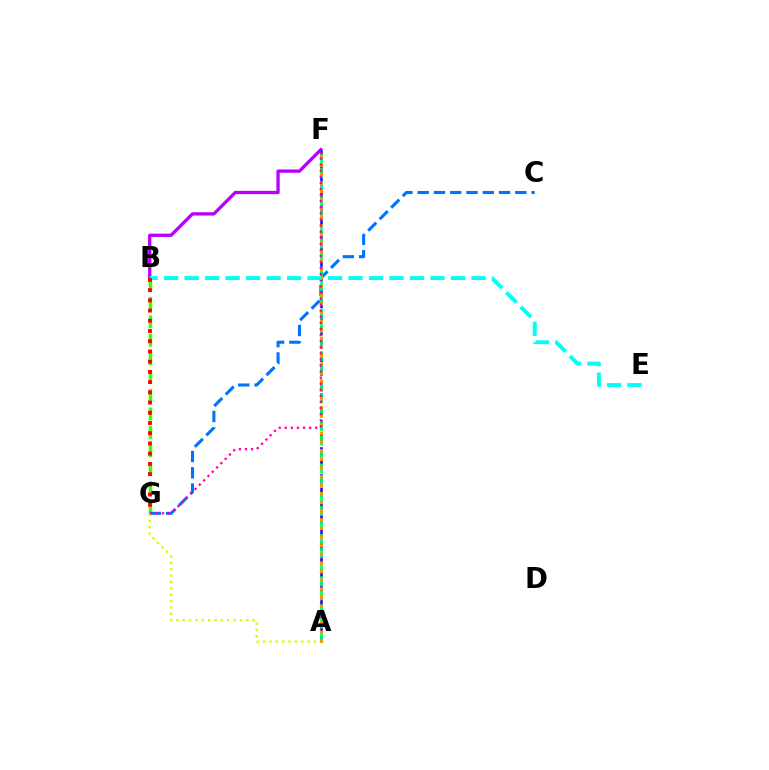{('B', 'F'): [{'color': '#b900ff', 'line_style': 'solid', 'thickness': 2.38}], ('B', 'G'): [{'color': '#3dff00', 'line_style': 'dashed', 'thickness': 2.5}, {'color': '#ff0000', 'line_style': 'dotted', 'thickness': 2.78}], ('A', 'F'): [{'color': '#2500ff', 'line_style': 'dashed', 'thickness': 1.83}, {'color': '#00ff5c', 'line_style': 'dashed', 'thickness': 1.91}, {'color': '#ff9400', 'line_style': 'dotted', 'thickness': 2.35}], ('C', 'G'): [{'color': '#0074ff', 'line_style': 'dashed', 'thickness': 2.21}], ('A', 'G'): [{'color': '#d1ff00', 'line_style': 'dotted', 'thickness': 1.73}], ('F', 'G'): [{'color': '#ff00ac', 'line_style': 'dotted', 'thickness': 1.65}], ('B', 'E'): [{'color': '#00fff6', 'line_style': 'dashed', 'thickness': 2.78}]}